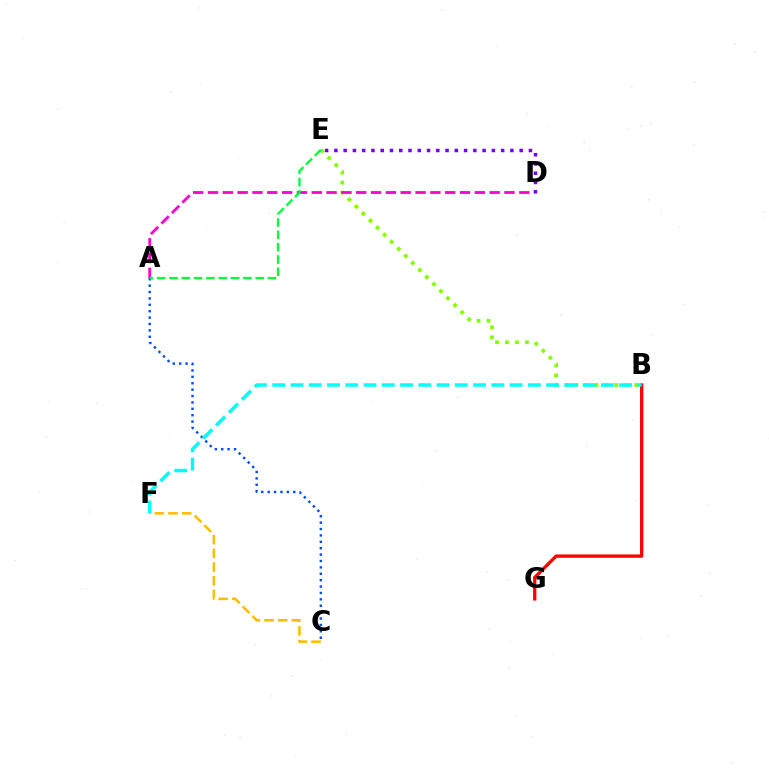{('B', 'G'): [{'color': '#ff0000', 'line_style': 'solid', 'thickness': 2.37}], ('B', 'E'): [{'color': '#84ff00', 'line_style': 'dotted', 'thickness': 2.71}], ('A', 'D'): [{'color': '#ff00cf', 'line_style': 'dashed', 'thickness': 2.01}], ('C', 'F'): [{'color': '#ffbd00', 'line_style': 'dashed', 'thickness': 1.86}], ('A', 'C'): [{'color': '#004bff', 'line_style': 'dotted', 'thickness': 1.74}], ('B', 'F'): [{'color': '#00fff6', 'line_style': 'dashed', 'thickness': 2.48}], ('D', 'E'): [{'color': '#7200ff', 'line_style': 'dotted', 'thickness': 2.52}], ('A', 'E'): [{'color': '#00ff39', 'line_style': 'dashed', 'thickness': 1.67}]}